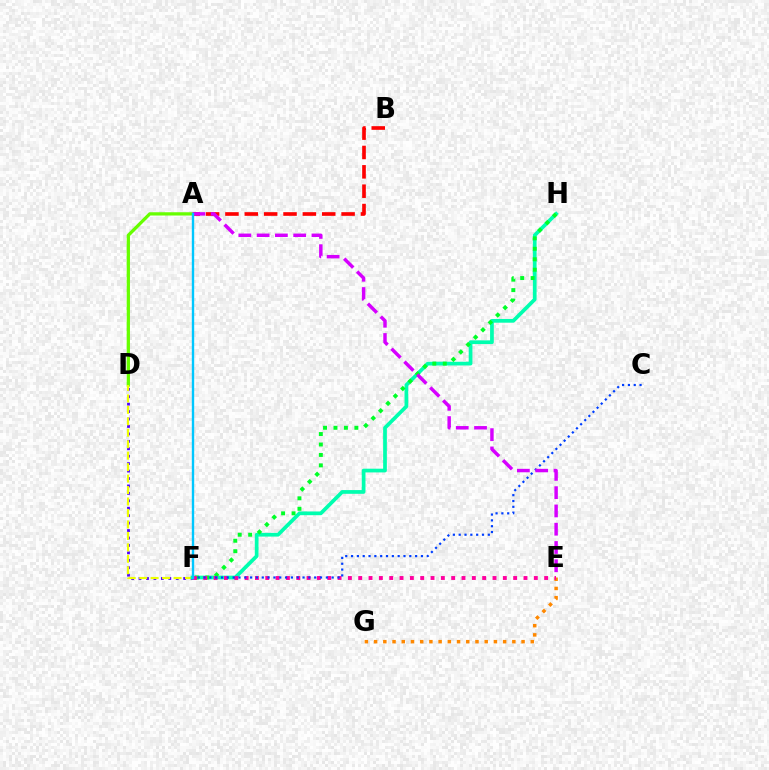{('E', 'G'): [{'color': '#ff8800', 'line_style': 'dotted', 'thickness': 2.5}], ('A', 'B'): [{'color': '#ff0000', 'line_style': 'dashed', 'thickness': 2.63}], ('D', 'F'): [{'color': '#4f00ff', 'line_style': 'dotted', 'thickness': 2.02}, {'color': '#eeff00', 'line_style': 'dashed', 'thickness': 1.56}], ('A', 'D'): [{'color': '#66ff00', 'line_style': 'solid', 'thickness': 2.35}], ('F', 'H'): [{'color': '#00ffaf', 'line_style': 'solid', 'thickness': 2.68}, {'color': '#00ff27', 'line_style': 'dotted', 'thickness': 2.84}], ('E', 'F'): [{'color': '#ff00a0', 'line_style': 'dotted', 'thickness': 2.81}], ('C', 'F'): [{'color': '#003fff', 'line_style': 'dotted', 'thickness': 1.58}], ('A', 'E'): [{'color': '#d600ff', 'line_style': 'dashed', 'thickness': 2.48}], ('A', 'F'): [{'color': '#00c7ff', 'line_style': 'solid', 'thickness': 1.71}]}